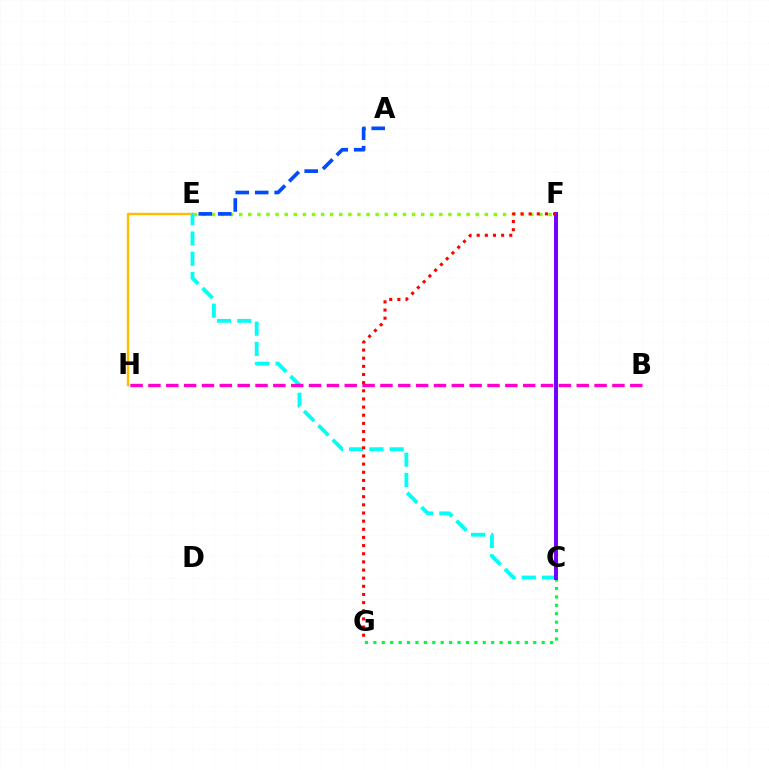{('E', 'F'): [{'color': '#84ff00', 'line_style': 'dotted', 'thickness': 2.47}], ('E', 'H'): [{'color': '#ffbd00', 'line_style': 'solid', 'thickness': 1.76}], ('C', 'E'): [{'color': '#00fff6', 'line_style': 'dashed', 'thickness': 2.75}], ('C', 'G'): [{'color': '#00ff39', 'line_style': 'dotted', 'thickness': 2.29}], ('C', 'F'): [{'color': '#7200ff', 'line_style': 'solid', 'thickness': 2.84}], ('A', 'E'): [{'color': '#004bff', 'line_style': 'dashed', 'thickness': 2.64}], ('B', 'H'): [{'color': '#ff00cf', 'line_style': 'dashed', 'thickness': 2.42}], ('F', 'G'): [{'color': '#ff0000', 'line_style': 'dotted', 'thickness': 2.21}]}